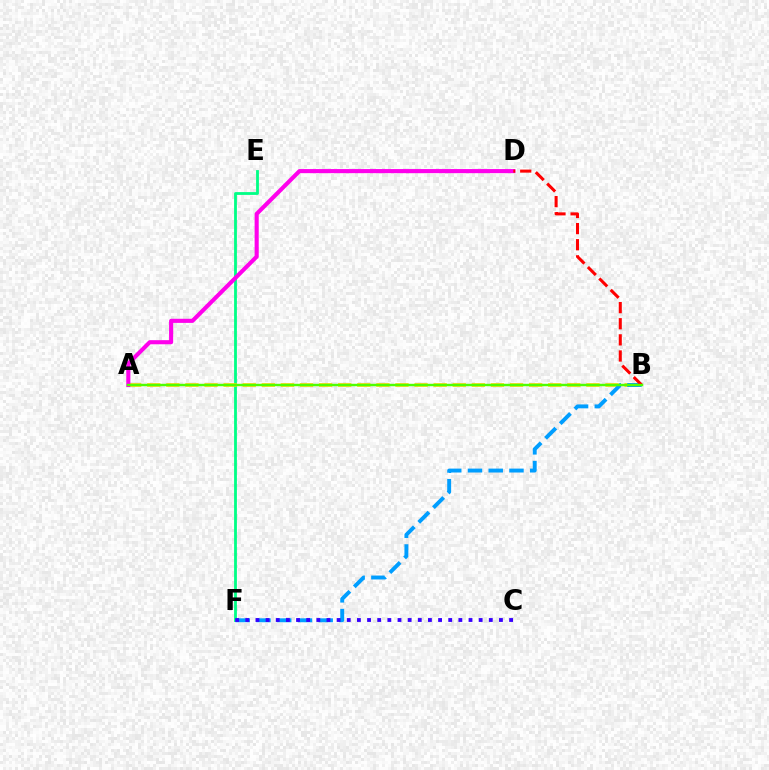{('E', 'F'): [{'color': '#00ff86', 'line_style': 'solid', 'thickness': 2.02}], ('A', 'B'): [{'color': '#ffd500', 'line_style': 'dashed', 'thickness': 2.59}, {'color': '#4fff00', 'line_style': 'solid', 'thickness': 1.75}], ('B', 'F'): [{'color': '#009eff', 'line_style': 'dashed', 'thickness': 2.82}], ('C', 'F'): [{'color': '#3700ff', 'line_style': 'dotted', 'thickness': 2.76}], ('A', 'D'): [{'color': '#ff00ed', 'line_style': 'solid', 'thickness': 2.95}], ('B', 'D'): [{'color': '#ff0000', 'line_style': 'dashed', 'thickness': 2.19}]}